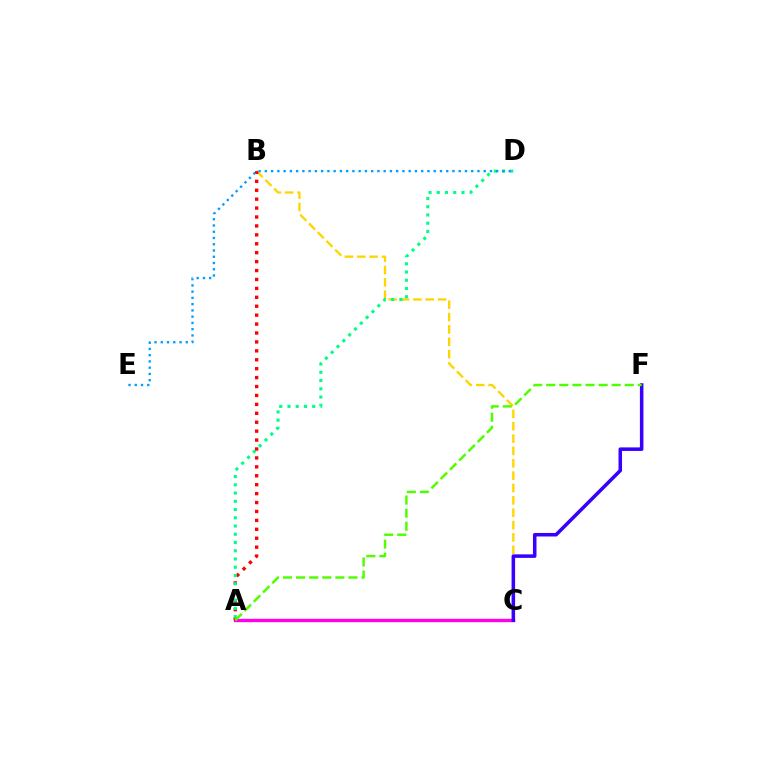{('B', 'C'): [{'color': '#ffd500', 'line_style': 'dashed', 'thickness': 1.68}], ('A', 'C'): [{'color': '#ff00ed', 'line_style': 'solid', 'thickness': 2.41}], ('A', 'B'): [{'color': '#ff0000', 'line_style': 'dotted', 'thickness': 2.42}], ('C', 'F'): [{'color': '#3700ff', 'line_style': 'solid', 'thickness': 2.54}], ('A', 'D'): [{'color': '#00ff86', 'line_style': 'dotted', 'thickness': 2.24}], ('A', 'F'): [{'color': '#4fff00', 'line_style': 'dashed', 'thickness': 1.78}], ('D', 'E'): [{'color': '#009eff', 'line_style': 'dotted', 'thickness': 1.7}]}